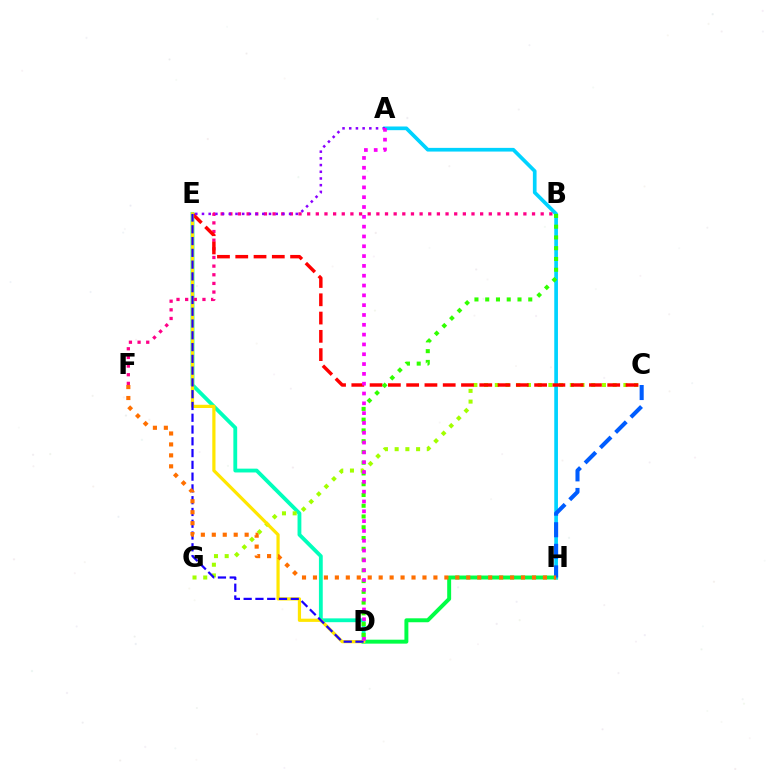{('D', 'H'): [{'color': '#00ff45', 'line_style': 'solid', 'thickness': 2.84}], ('D', 'E'): [{'color': '#00ffbb', 'line_style': 'solid', 'thickness': 2.75}, {'color': '#ffe600', 'line_style': 'solid', 'thickness': 2.31}, {'color': '#1900ff', 'line_style': 'dashed', 'thickness': 1.6}], ('A', 'H'): [{'color': '#00d3ff', 'line_style': 'solid', 'thickness': 2.65}], ('B', 'F'): [{'color': '#ff0088', 'line_style': 'dotted', 'thickness': 2.35}], ('C', 'G'): [{'color': '#a2ff00', 'line_style': 'dotted', 'thickness': 2.91}], ('C', 'E'): [{'color': '#ff0000', 'line_style': 'dashed', 'thickness': 2.48}], ('B', 'D'): [{'color': '#31ff00', 'line_style': 'dotted', 'thickness': 2.92}], ('C', 'H'): [{'color': '#005dff', 'line_style': 'dashed', 'thickness': 2.93}], ('A', 'E'): [{'color': '#8a00ff', 'line_style': 'dotted', 'thickness': 1.82}], ('A', 'D'): [{'color': '#fa00f9', 'line_style': 'dotted', 'thickness': 2.67}], ('F', 'H'): [{'color': '#ff7000', 'line_style': 'dotted', 'thickness': 2.98}]}